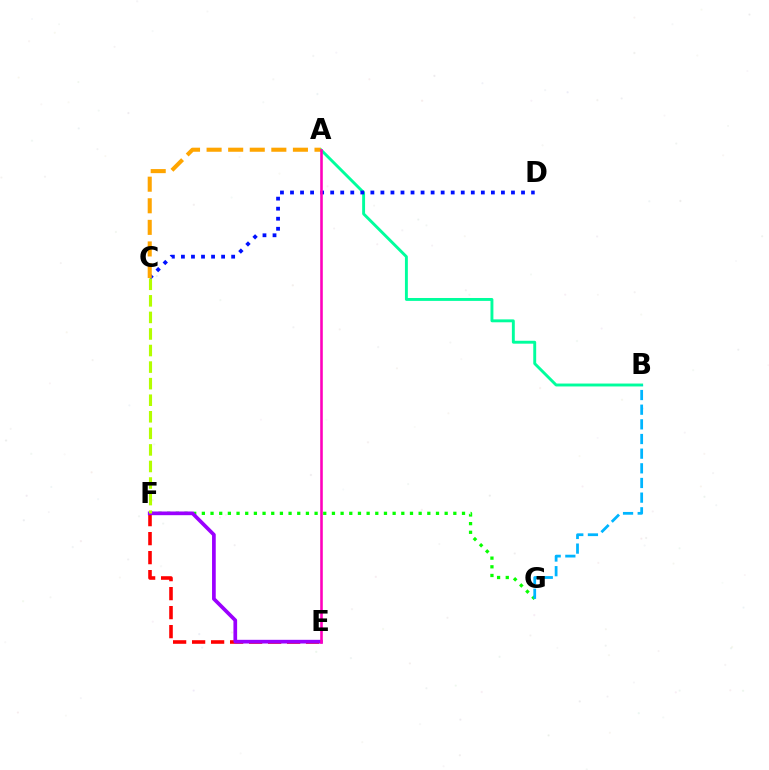{('F', 'G'): [{'color': '#08ff00', 'line_style': 'dotted', 'thickness': 2.36}], ('A', 'B'): [{'color': '#00ff9d', 'line_style': 'solid', 'thickness': 2.09}], ('E', 'F'): [{'color': '#ff0000', 'line_style': 'dashed', 'thickness': 2.58}, {'color': '#9b00ff', 'line_style': 'solid', 'thickness': 2.66}], ('C', 'D'): [{'color': '#0010ff', 'line_style': 'dotted', 'thickness': 2.73}], ('A', 'C'): [{'color': '#ffa500', 'line_style': 'dashed', 'thickness': 2.93}], ('C', 'F'): [{'color': '#b3ff00', 'line_style': 'dashed', 'thickness': 2.25}], ('A', 'E'): [{'color': '#ff00bd', 'line_style': 'solid', 'thickness': 1.86}], ('B', 'G'): [{'color': '#00b5ff', 'line_style': 'dashed', 'thickness': 1.99}]}